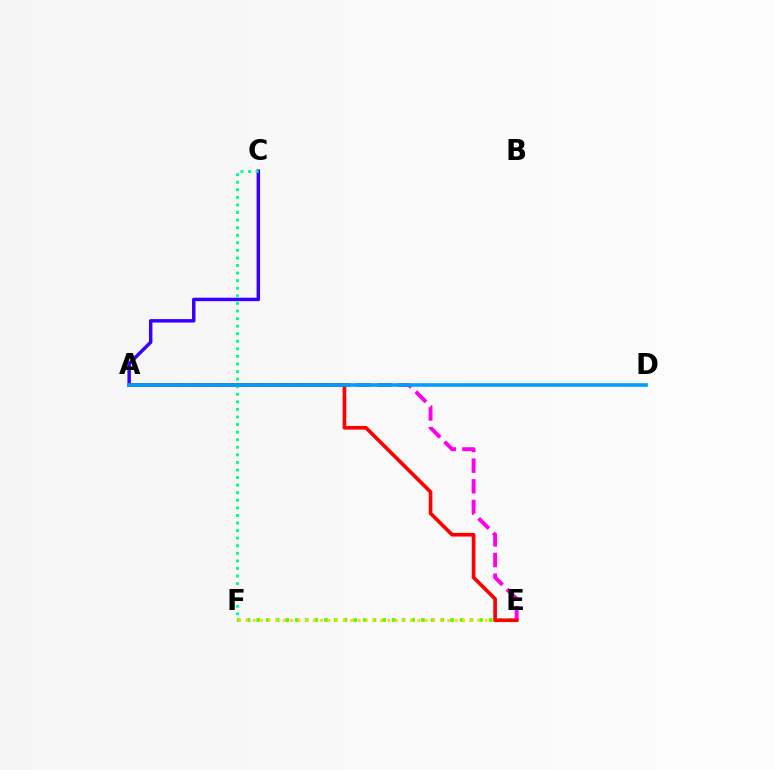{('E', 'F'): [{'color': '#4fff00', 'line_style': 'dotted', 'thickness': 2.63}, {'color': '#ffd500', 'line_style': 'dotted', 'thickness': 2.03}], ('A', 'E'): [{'color': '#ff00ed', 'line_style': 'dashed', 'thickness': 2.81}, {'color': '#ff0000', 'line_style': 'solid', 'thickness': 2.63}], ('A', 'C'): [{'color': '#3700ff', 'line_style': 'solid', 'thickness': 2.49}], ('C', 'F'): [{'color': '#00ff86', 'line_style': 'dotted', 'thickness': 2.06}], ('A', 'D'): [{'color': '#009eff', 'line_style': 'solid', 'thickness': 2.6}]}